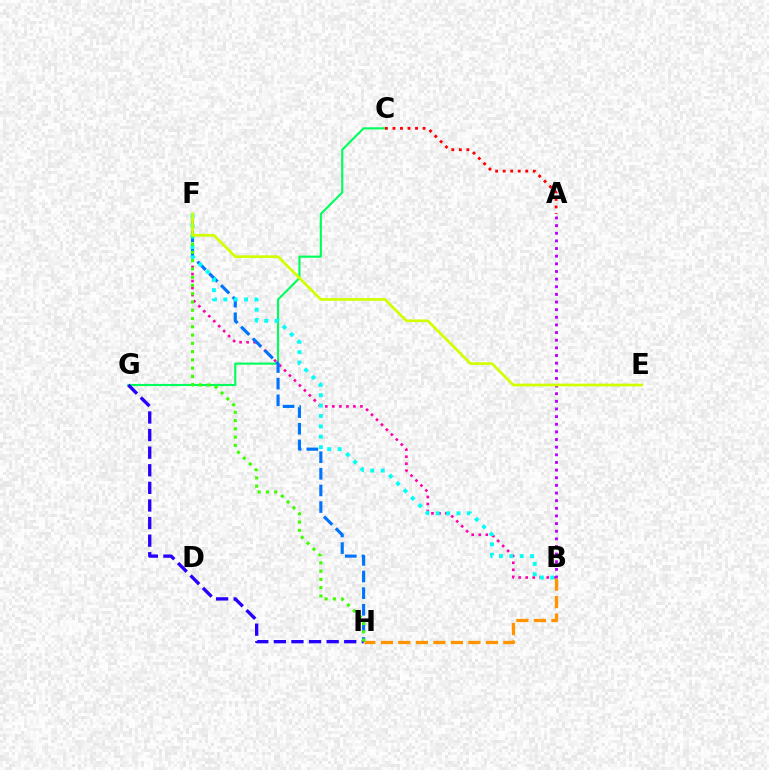{('C', 'G'): [{'color': '#00ff5c', 'line_style': 'solid', 'thickness': 1.54}], ('B', 'F'): [{'color': '#ff00ac', 'line_style': 'dotted', 'thickness': 1.91}, {'color': '#00fff6', 'line_style': 'dotted', 'thickness': 2.82}], ('F', 'H'): [{'color': '#0074ff', 'line_style': 'dashed', 'thickness': 2.26}, {'color': '#3dff00', 'line_style': 'dotted', 'thickness': 2.25}], ('G', 'H'): [{'color': '#2500ff', 'line_style': 'dashed', 'thickness': 2.39}], ('A', 'B'): [{'color': '#b900ff', 'line_style': 'dotted', 'thickness': 2.08}], ('B', 'H'): [{'color': '#ff9400', 'line_style': 'dashed', 'thickness': 2.38}], ('A', 'C'): [{'color': '#ff0000', 'line_style': 'dotted', 'thickness': 2.04}], ('E', 'F'): [{'color': '#d1ff00', 'line_style': 'solid', 'thickness': 1.94}]}